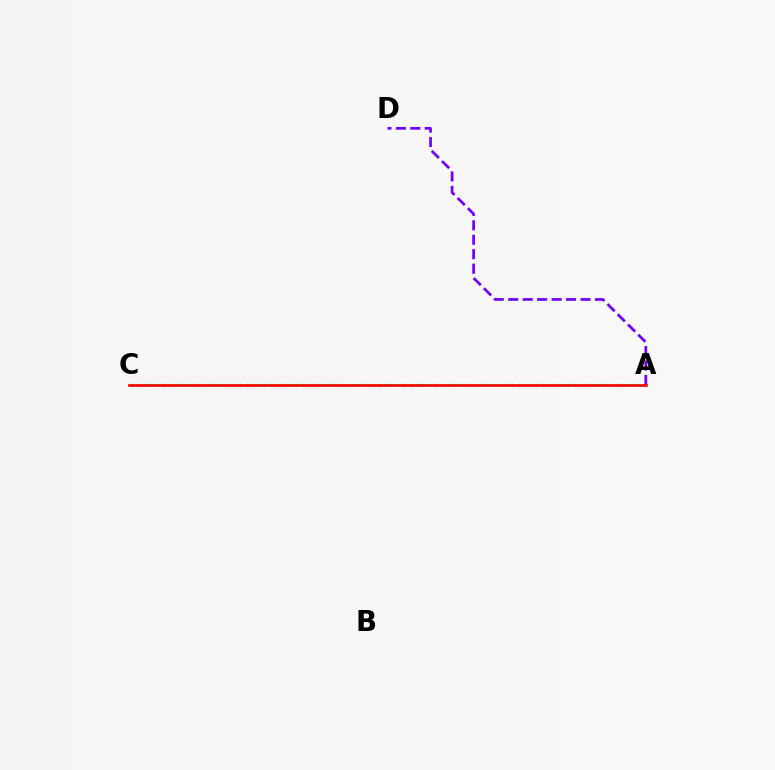{('A', 'C'): [{'color': '#84ff00', 'line_style': 'dotted', 'thickness': 2.11}, {'color': '#00fff6', 'line_style': 'dotted', 'thickness': 1.72}, {'color': '#ff0000', 'line_style': 'solid', 'thickness': 1.91}], ('A', 'D'): [{'color': '#7200ff', 'line_style': 'dashed', 'thickness': 1.96}]}